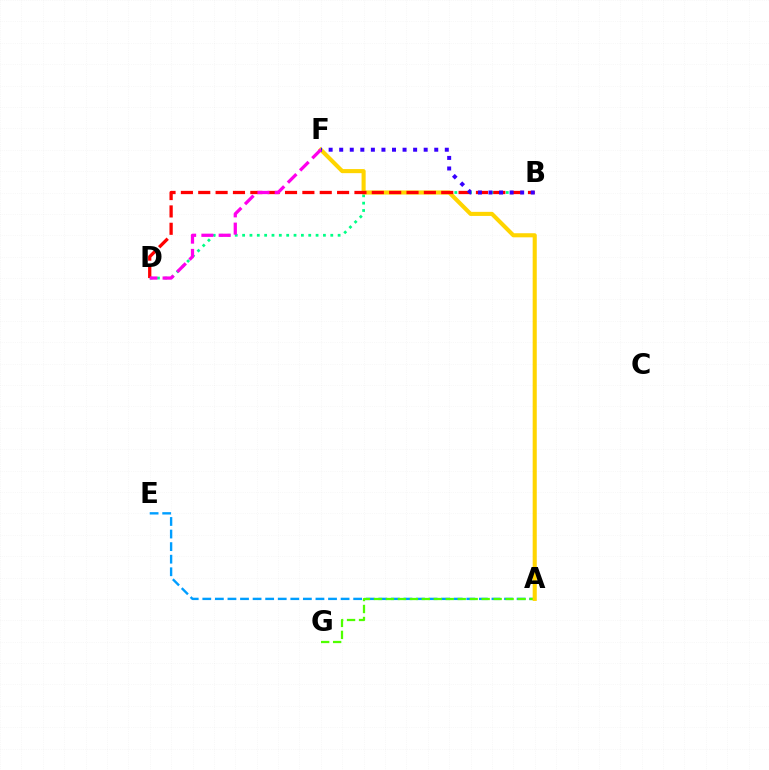{('B', 'D'): [{'color': '#00ff86', 'line_style': 'dotted', 'thickness': 2.0}, {'color': '#ff0000', 'line_style': 'dashed', 'thickness': 2.36}], ('A', 'E'): [{'color': '#009eff', 'line_style': 'dashed', 'thickness': 1.71}], ('A', 'G'): [{'color': '#4fff00', 'line_style': 'dashed', 'thickness': 1.63}], ('A', 'F'): [{'color': '#ffd500', 'line_style': 'solid', 'thickness': 2.95}], ('B', 'F'): [{'color': '#3700ff', 'line_style': 'dotted', 'thickness': 2.87}], ('D', 'F'): [{'color': '#ff00ed', 'line_style': 'dashed', 'thickness': 2.35}]}